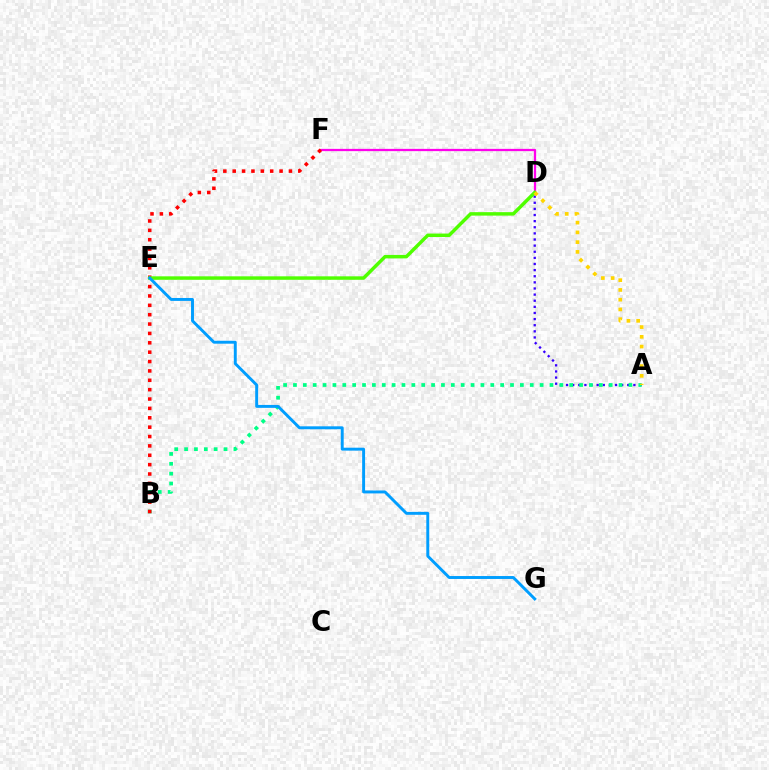{('A', 'D'): [{'color': '#3700ff', 'line_style': 'dotted', 'thickness': 1.66}, {'color': '#ffd500', 'line_style': 'dotted', 'thickness': 2.65}], ('A', 'B'): [{'color': '#00ff86', 'line_style': 'dotted', 'thickness': 2.68}], ('D', 'F'): [{'color': '#ff00ed', 'line_style': 'solid', 'thickness': 1.63}], ('B', 'F'): [{'color': '#ff0000', 'line_style': 'dotted', 'thickness': 2.55}], ('D', 'E'): [{'color': '#4fff00', 'line_style': 'solid', 'thickness': 2.49}], ('E', 'G'): [{'color': '#009eff', 'line_style': 'solid', 'thickness': 2.11}]}